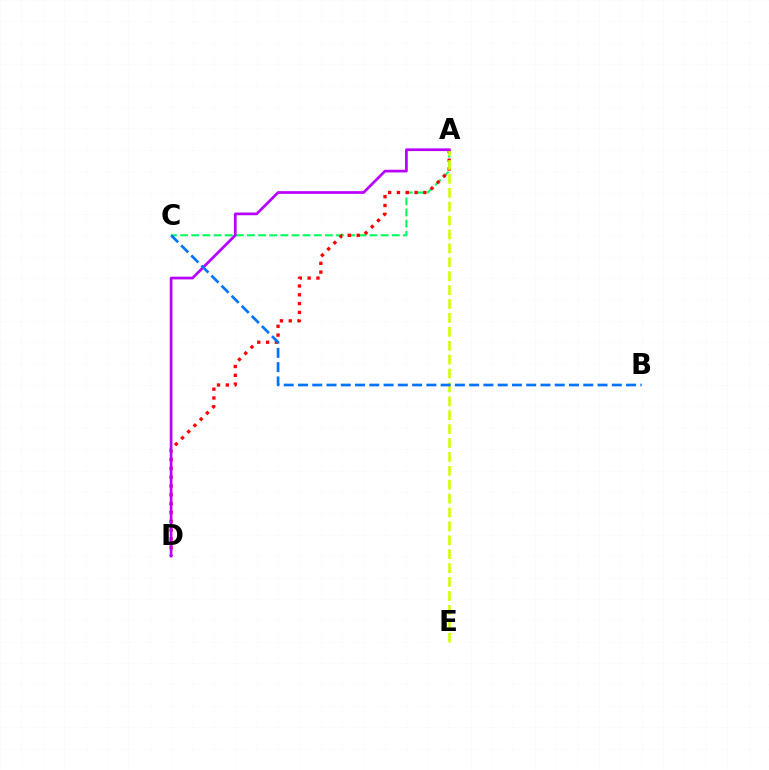{('A', 'C'): [{'color': '#00ff5c', 'line_style': 'dashed', 'thickness': 1.51}], ('A', 'D'): [{'color': '#ff0000', 'line_style': 'dotted', 'thickness': 2.39}, {'color': '#b900ff', 'line_style': 'solid', 'thickness': 1.95}], ('A', 'E'): [{'color': '#d1ff00', 'line_style': 'dashed', 'thickness': 1.89}], ('B', 'C'): [{'color': '#0074ff', 'line_style': 'dashed', 'thickness': 1.94}]}